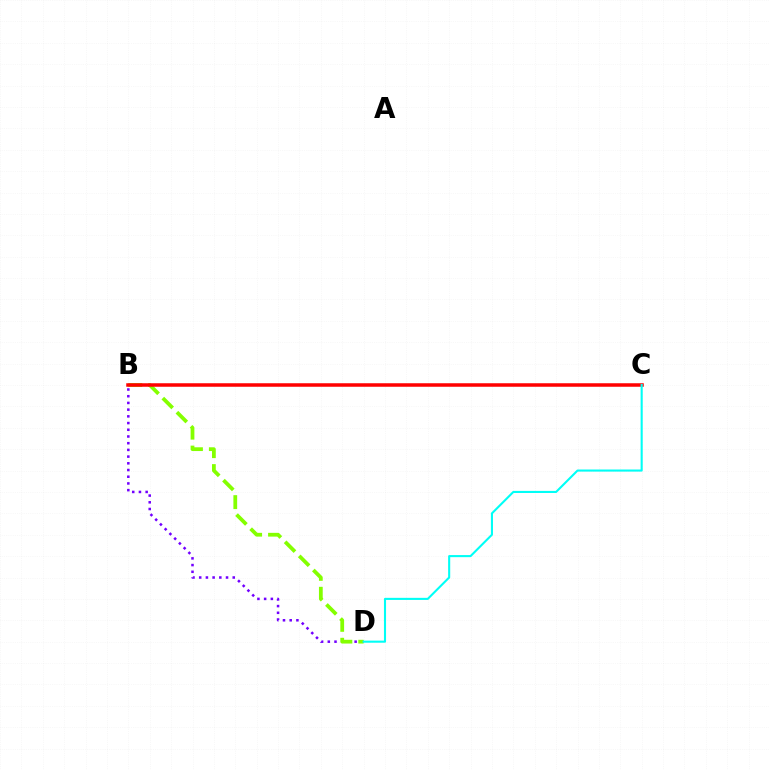{('B', 'D'): [{'color': '#7200ff', 'line_style': 'dotted', 'thickness': 1.82}, {'color': '#84ff00', 'line_style': 'dashed', 'thickness': 2.71}], ('B', 'C'): [{'color': '#ff0000', 'line_style': 'solid', 'thickness': 2.53}], ('C', 'D'): [{'color': '#00fff6', 'line_style': 'solid', 'thickness': 1.51}]}